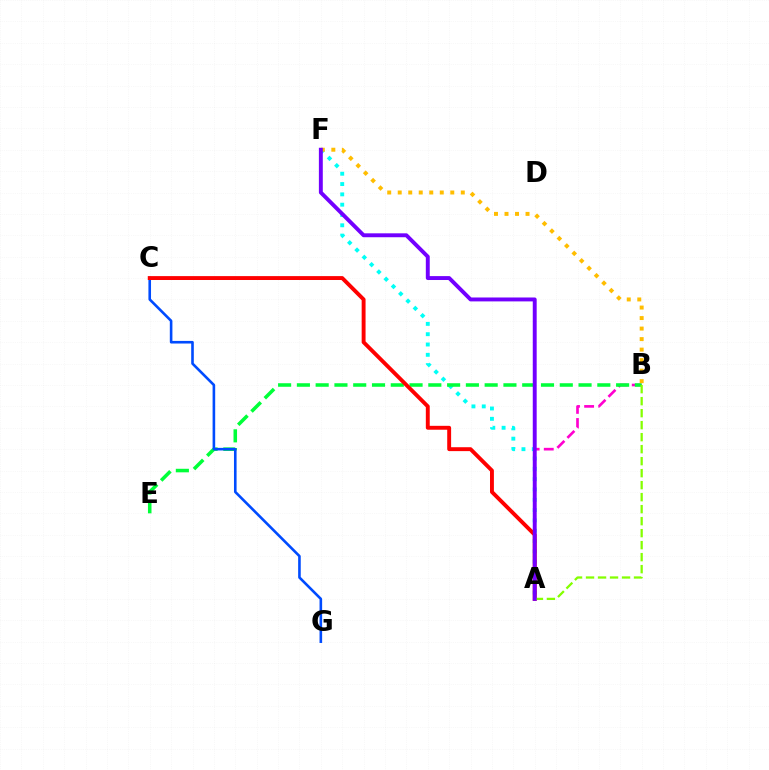{('A', 'F'): [{'color': '#00fff6', 'line_style': 'dotted', 'thickness': 2.8}, {'color': '#7200ff', 'line_style': 'solid', 'thickness': 2.82}], ('A', 'B'): [{'color': '#ff00cf', 'line_style': 'dashed', 'thickness': 1.92}, {'color': '#84ff00', 'line_style': 'dashed', 'thickness': 1.63}], ('B', 'E'): [{'color': '#00ff39', 'line_style': 'dashed', 'thickness': 2.55}], ('C', 'G'): [{'color': '#004bff', 'line_style': 'solid', 'thickness': 1.88}], ('B', 'F'): [{'color': '#ffbd00', 'line_style': 'dotted', 'thickness': 2.86}], ('A', 'C'): [{'color': '#ff0000', 'line_style': 'solid', 'thickness': 2.81}]}